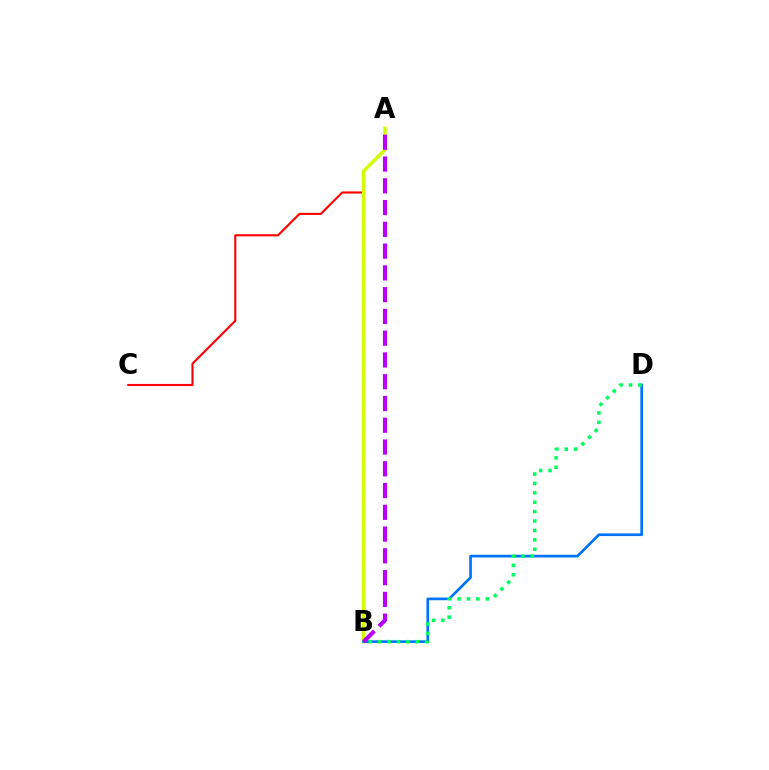{('A', 'C'): [{'color': '#ff0000', 'line_style': 'solid', 'thickness': 1.53}], ('A', 'B'): [{'color': '#d1ff00', 'line_style': 'solid', 'thickness': 2.44}, {'color': '#b900ff', 'line_style': 'dashed', 'thickness': 2.96}], ('B', 'D'): [{'color': '#0074ff', 'line_style': 'solid', 'thickness': 1.94}, {'color': '#00ff5c', 'line_style': 'dotted', 'thickness': 2.55}]}